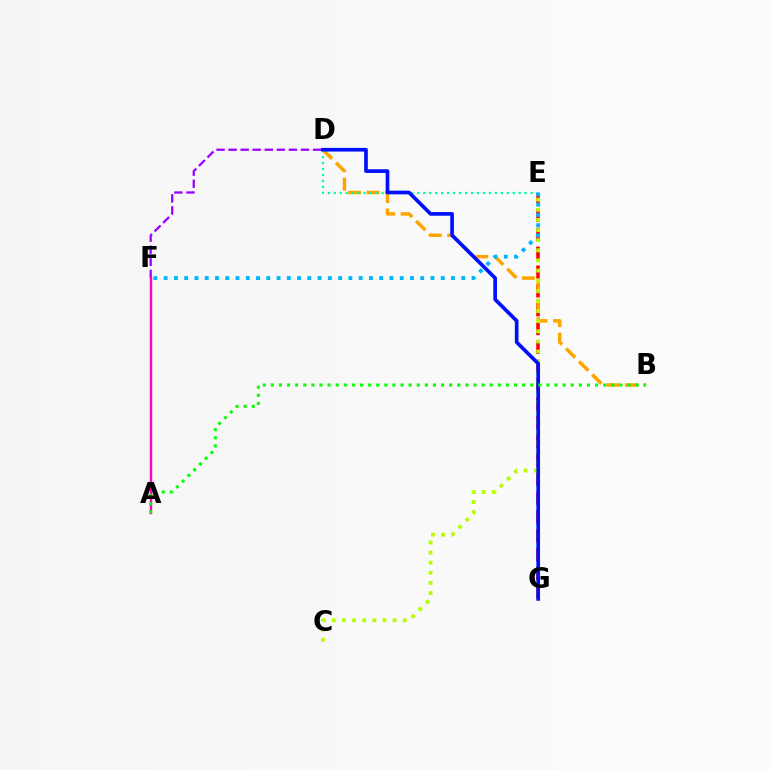{('E', 'G'): [{'color': '#ff0000', 'line_style': 'dashed', 'thickness': 2.56}], ('D', 'F'): [{'color': '#9b00ff', 'line_style': 'dashed', 'thickness': 1.64}], ('B', 'D'): [{'color': '#ffa500', 'line_style': 'dashed', 'thickness': 2.51}], ('C', 'E'): [{'color': '#b3ff00', 'line_style': 'dotted', 'thickness': 2.75}], ('D', 'E'): [{'color': '#00ff9d', 'line_style': 'dotted', 'thickness': 1.62}], ('D', 'G'): [{'color': '#0010ff', 'line_style': 'solid', 'thickness': 2.65}], ('A', 'F'): [{'color': '#ff00bd', 'line_style': 'solid', 'thickness': 1.71}], ('A', 'B'): [{'color': '#08ff00', 'line_style': 'dotted', 'thickness': 2.2}], ('E', 'F'): [{'color': '#00b5ff', 'line_style': 'dotted', 'thickness': 2.79}]}